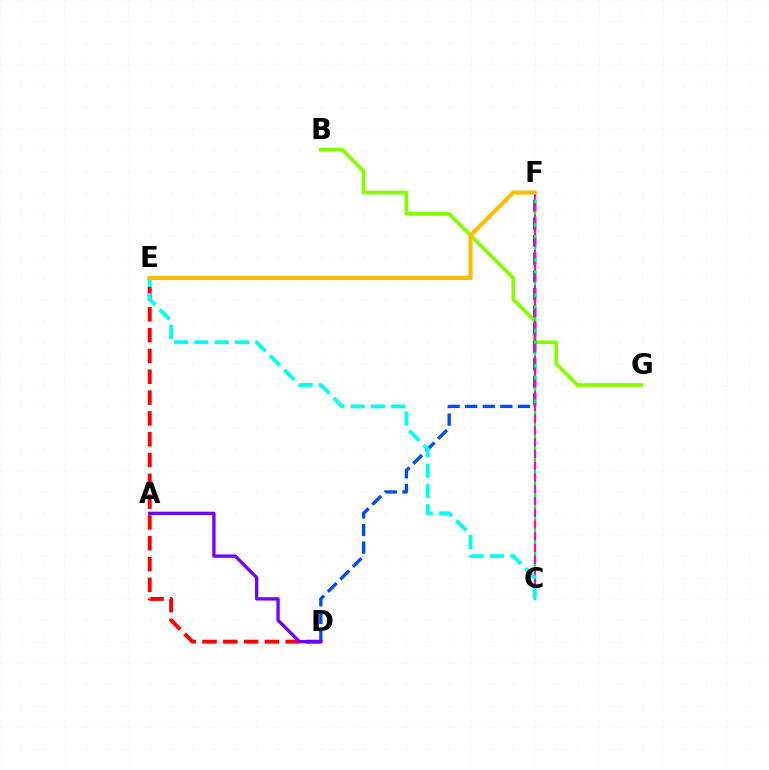{('B', 'G'): [{'color': '#84ff00', 'line_style': 'solid', 'thickness': 2.68}], ('D', 'E'): [{'color': '#ff0000', 'line_style': 'dashed', 'thickness': 2.83}], ('D', 'F'): [{'color': '#004bff', 'line_style': 'dashed', 'thickness': 2.39}], ('A', 'D'): [{'color': '#7200ff', 'line_style': 'solid', 'thickness': 2.39}], ('C', 'F'): [{'color': '#00ff39', 'line_style': 'solid', 'thickness': 1.53}, {'color': '#ff00cf', 'line_style': 'dashed', 'thickness': 1.6}], ('C', 'E'): [{'color': '#00fff6', 'line_style': 'dashed', 'thickness': 2.76}], ('E', 'F'): [{'color': '#ffbd00', 'line_style': 'solid', 'thickness': 2.93}]}